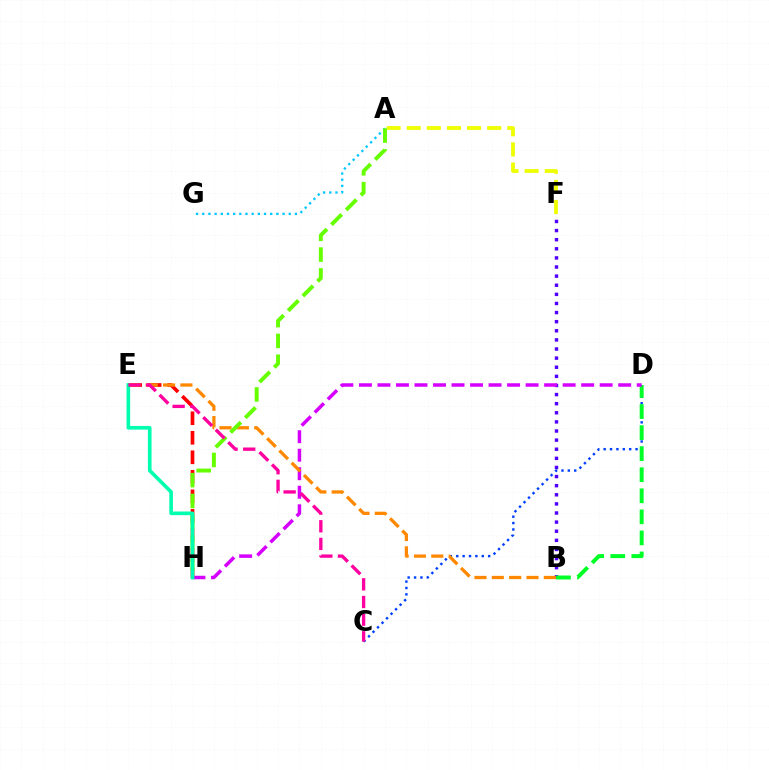{('C', 'D'): [{'color': '#003fff', 'line_style': 'dotted', 'thickness': 1.73}], ('A', 'F'): [{'color': '#eeff00', 'line_style': 'dashed', 'thickness': 2.73}], ('A', 'G'): [{'color': '#00c7ff', 'line_style': 'dotted', 'thickness': 1.68}], ('B', 'F'): [{'color': '#4f00ff', 'line_style': 'dotted', 'thickness': 2.48}], ('B', 'D'): [{'color': '#00ff27', 'line_style': 'dashed', 'thickness': 2.86}], ('E', 'H'): [{'color': '#ff0000', 'line_style': 'dashed', 'thickness': 2.65}, {'color': '#00ffaf', 'line_style': 'solid', 'thickness': 2.62}], ('D', 'H'): [{'color': '#d600ff', 'line_style': 'dashed', 'thickness': 2.52}], ('B', 'E'): [{'color': '#ff8800', 'line_style': 'dashed', 'thickness': 2.36}], ('A', 'H'): [{'color': '#66ff00', 'line_style': 'dashed', 'thickness': 2.83}], ('C', 'E'): [{'color': '#ff00a0', 'line_style': 'dashed', 'thickness': 2.4}]}